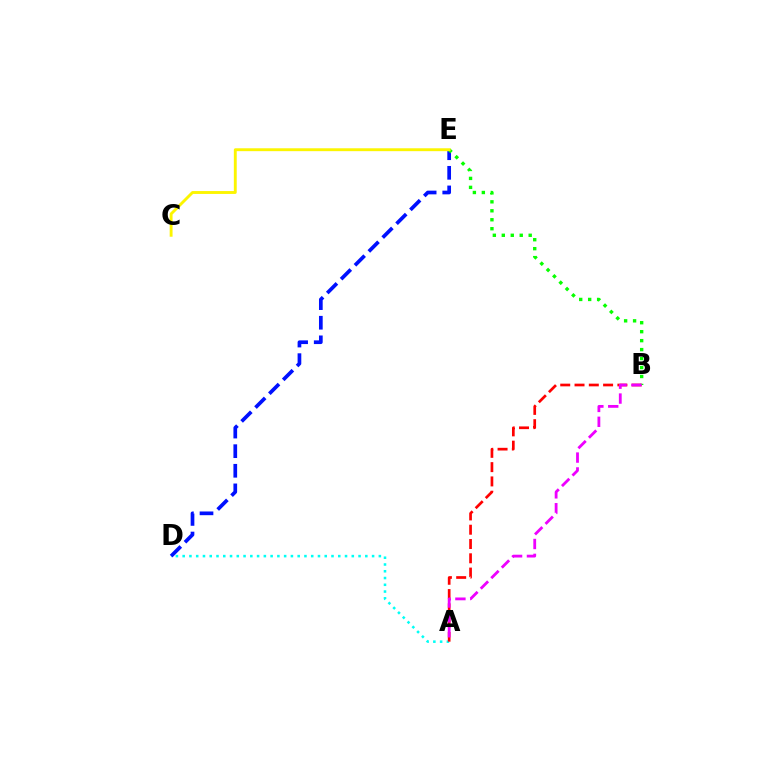{('A', 'D'): [{'color': '#00fff6', 'line_style': 'dotted', 'thickness': 1.84}], ('A', 'B'): [{'color': '#ff0000', 'line_style': 'dashed', 'thickness': 1.94}, {'color': '#ee00ff', 'line_style': 'dashed', 'thickness': 2.02}], ('D', 'E'): [{'color': '#0010ff', 'line_style': 'dashed', 'thickness': 2.66}], ('B', 'E'): [{'color': '#08ff00', 'line_style': 'dotted', 'thickness': 2.44}], ('C', 'E'): [{'color': '#fcf500', 'line_style': 'solid', 'thickness': 2.08}]}